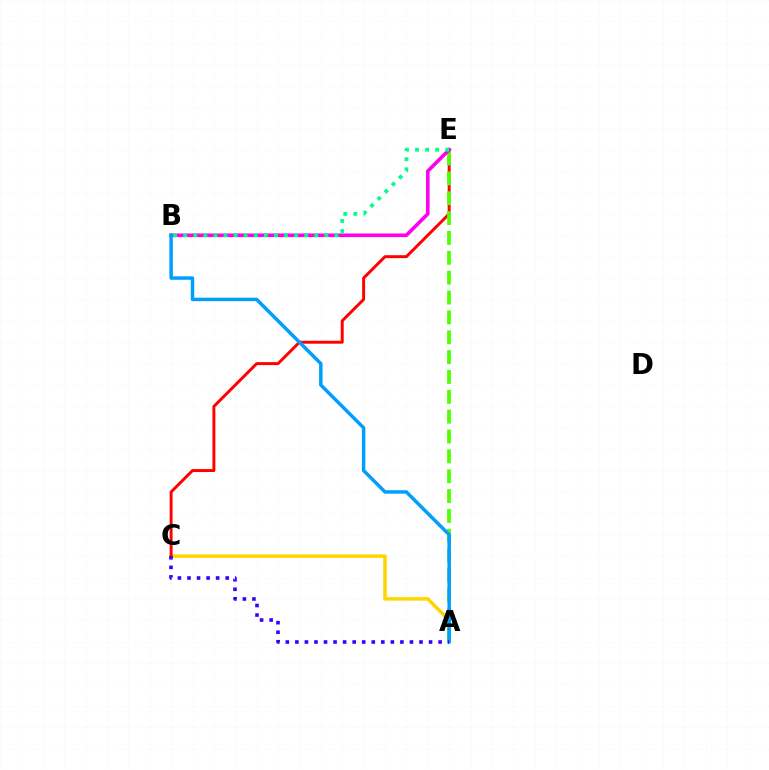{('A', 'C'): [{'color': '#ffd500', 'line_style': 'solid', 'thickness': 2.53}, {'color': '#3700ff', 'line_style': 'dotted', 'thickness': 2.59}], ('C', 'E'): [{'color': '#ff0000', 'line_style': 'solid', 'thickness': 2.12}], ('A', 'E'): [{'color': '#4fff00', 'line_style': 'dashed', 'thickness': 2.7}], ('B', 'E'): [{'color': '#ff00ed', 'line_style': 'solid', 'thickness': 2.59}, {'color': '#00ff86', 'line_style': 'dotted', 'thickness': 2.74}], ('A', 'B'): [{'color': '#009eff', 'line_style': 'solid', 'thickness': 2.5}]}